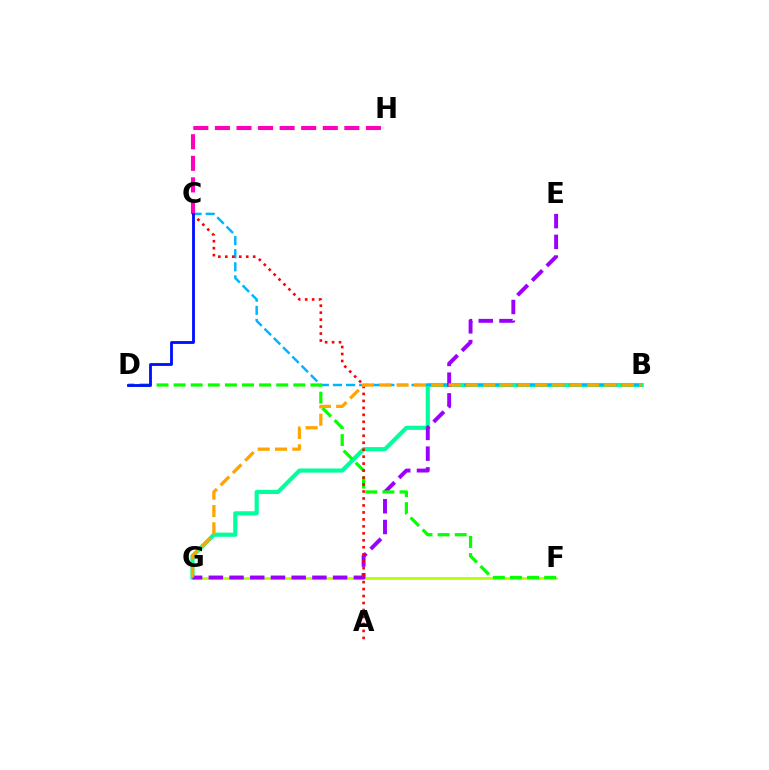{('F', 'G'): [{'color': '#b3ff00', 'line_style': 'solid', 'thickness': 1.9}], ('B', 'G'): [{'color': '#00ff9d', 'line_style': 'solid', 'thickness': 2.98}, {'color': '#ffa500', 'line_style': 'dashed', 'thickness': 2.35}], ('B', 'C'): [{'color': '#00b5ff', 'line_style': 'dashed', 'thickness': 1.78}], ('E', 'G'): [{'color': '#9b00ff', 'line_style': 'dashed', 'thickness': 2.81}], ('D', 'F'): [{'color': '#08ff00', 'line_style': 'dashed', 'thickness': 2.32}], ('A', 'C'): [{'color': '#ff0000', 'line_style': 'dotted', 'thickness': 1.89}], ('C', 'H'): [{'color': '#ff00bd', 'line_style': 'dashed', 'thickness': 2.93}], ('C', 'D'): [{'color': '#0010ff', 'line_style': 'solid', 'thickness': 2.04}]}